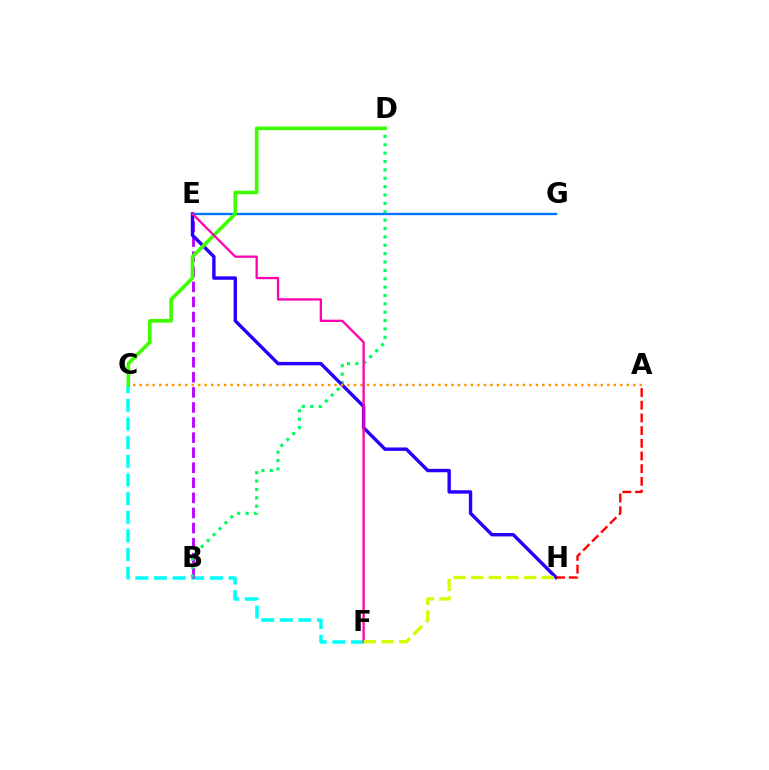{('C', 'F'): [{'color': '#00fff6', 'line_style': 'dashed', 'thickness': 2.53}], ('B', 'E'): [{'color': '#b900ff', 'line_style': 'dashed', 'thickness': 2.05}], ('B', 'D'): [{'color': '#00ff5c', 'line_style': 'dotted', 'thickness': 2.27}], ('E', 'H'): [{'color': '#2500ff', 'line_style': 'solid', 'thickness': 2.45}], ('A', 'C'): [{'color': '#ff9400', 'line_style': 'dotted', 'thickness': 1.76}], ('E', 'G'): [{'color': '#0074ff', 'line_style': 'solid', 'thickness': 1.69}], ('C', 'D'): [{'color': '#3dff00', 'line_style': 'solid', 'thickness': 2.61}], ('E', 'F'): [{'color': '#ff00ac', 'line_style': 'solid', 'thickness': 1.66}], ('F', 'H'): [{'color': '#d1ff00', 'line_style': 'dashed', 'thickness': 2.4}], ('A', 'H'): [{'color': '#ff0000', 'line_style': 'dashed', 'thickness': 1.72}]}